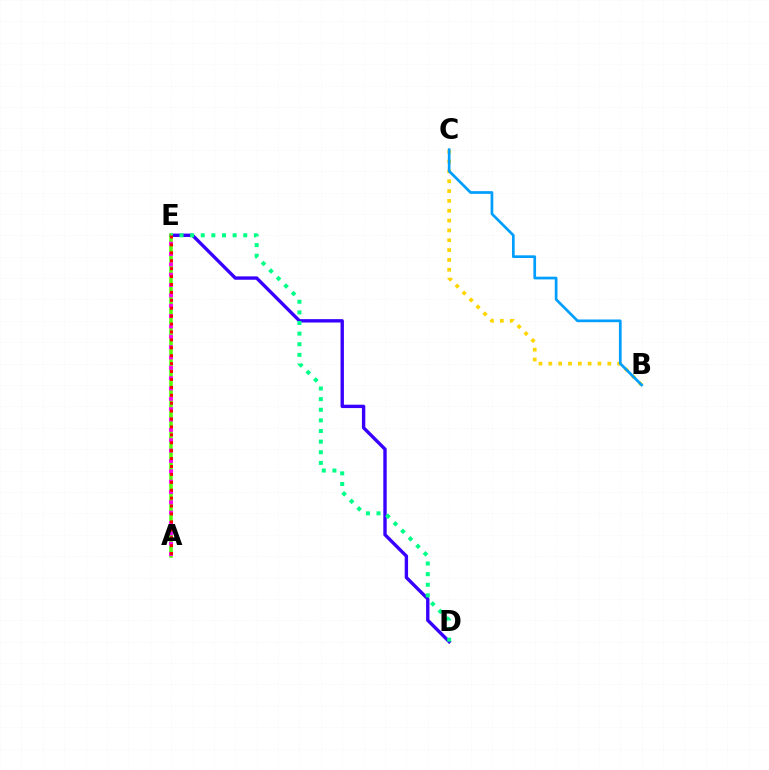{('D', 'E'): [{'color': '#3700ff', 'line_style': 'solid', 'thickness': 2.43}, {'color': '#00ff86', 'line_style': 'dotted', 'thickness': 2.89}], ('B', 'C'): [{'color': '#ffd500', 'line_style': 'dotted', 'thickness': 2.67}, {'color': '#009eff', 'line_style': 'solid', 'thickness': 1.94}], ('A', 'E'): [{'color': '#4fff00', 'line_style': 'solid', 'thickness': 2.52}, {'color': '#ff00ed', 'line_style': 'dotted', 'thickness': 2.81}, {'color': '#ff0000', 'line_style': 'dotted', 'thickness': 2.15}]}